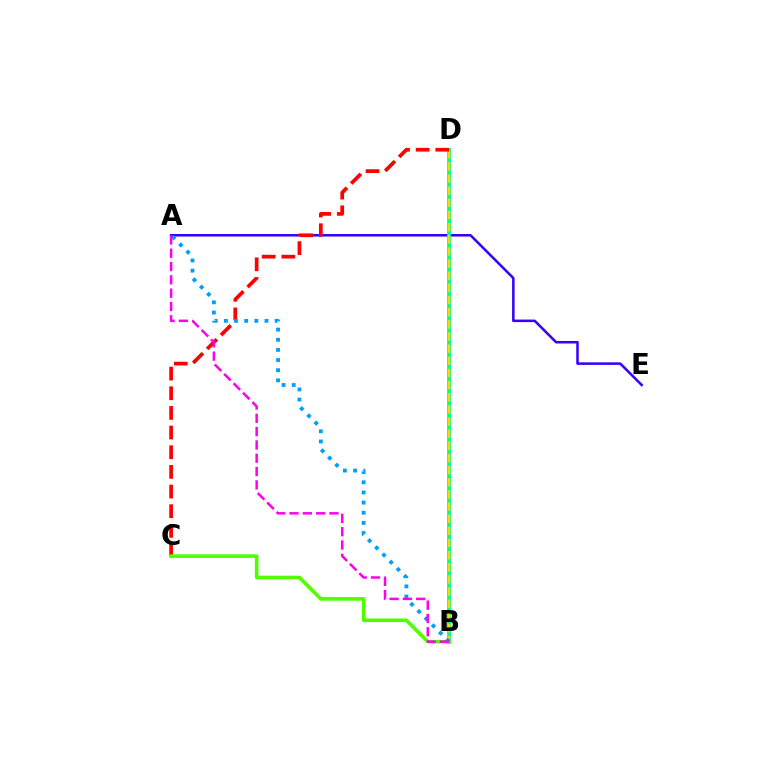{('A', 'E'): [{'color': '#3700ff', 'line_style': 'solid', 'thickness': 1.83}], ('B', 'D'): [{'color': '#00ff86', 'line_style': 'solid', 'thickness': 2.73}, {'color': '#ffd500', 'line_style': 'dashed', 'thickness': 1.65}], ('C', 'D'): [{'color': '#ff0000', 'line_style': 'dashed', 'thickness': 2.67}], ('B', 'C'): [{'color': '#4fff00', 'line_style': 'solid', 'thickness': 2.59}], ('A', 'B'): [{'color': '#009eff', 'line_style': 'dotted', 'thickness': 2.76}, {'color': '#ff00ed', 'line_style': 'dashed', 'thickness': 1.81}]}